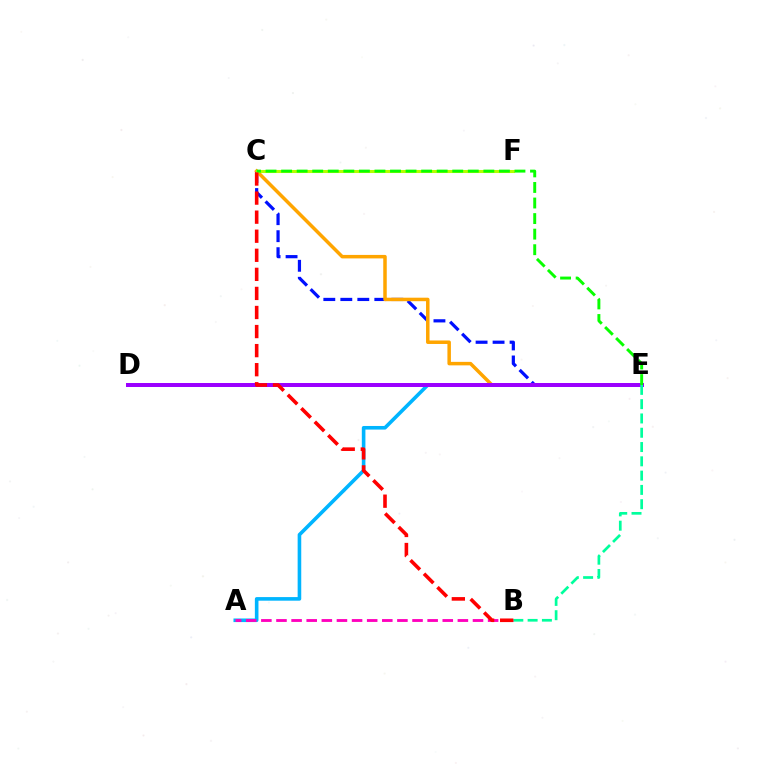{('A', 'E'): [{'color': '#00b5ff', 'line_style': 'solid', 'thickness': 2.59}], ('C', 'E'): [{'color': '#0010ff', 'line_style': 'dashed', 'thickness': 2.31}, {'color': '#ffa500', 'line_style': 'solid', 'thickness': 2.52}, {'color': '#08ff00', 'line_style': 'dashed', 'thickness': 2.11}], ('C', 'F'): [{'color': '#b3ff00', 'line_style': 'solid', 'thickness': 2.21}], ('D', 'E'): [{'color': '#9b00ff', 'line_style': 'solid', 'thickness': 2.87}], ('A', 'B'): [{'color': '#ff00bd', 'line_style': 'dashed', 'thickness': 2.05}], ('B', 'E'): [{'color': '#00ff9d', 'line_style': 'dashed', 'thickness': 1.94}], ('B', 'C'): [{'color': '#ff0000', 'line_style': 'dashed', 'thickness': 2.59}]}